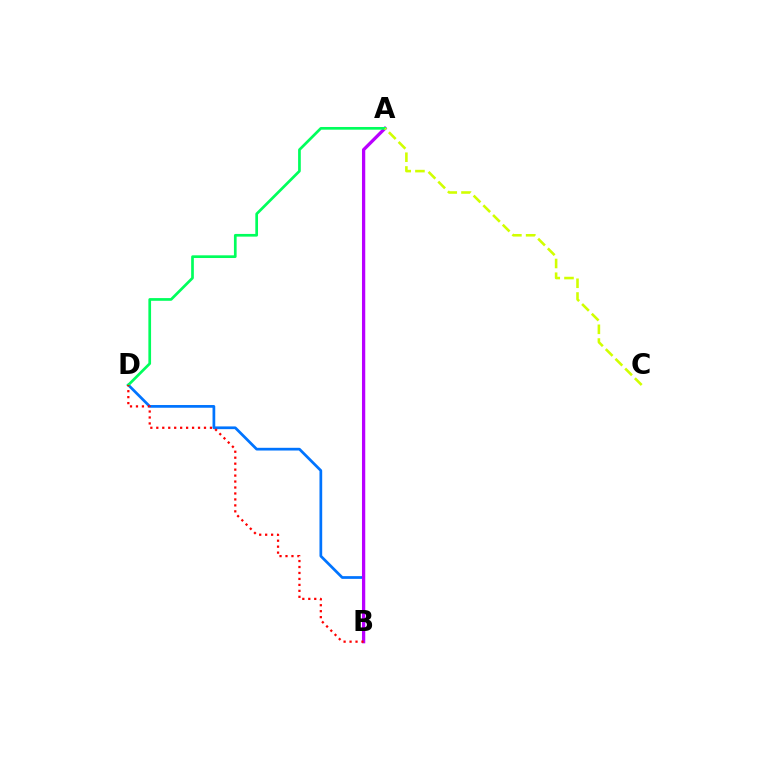{('B', 'D'): [{'color': '#0074ff', 'line_style': 'solid', 'thickness': 1.96}, {'color': '#ff0000', 'line_style': 'dotted', 'thickness': 1.62}], ('A', 'B'): [{'color': '#b900ff', 'line_style': 'solid', 'thickness': 2.36}], ('A', 'D'): [{'color': '#00ff5c', 'line_style': 'solid', 'thickness': 1.94}], ('A', 'C'): [{'color': '#d1ff00', 'line_style': 'dashed', 'thickness': 1.86}]}